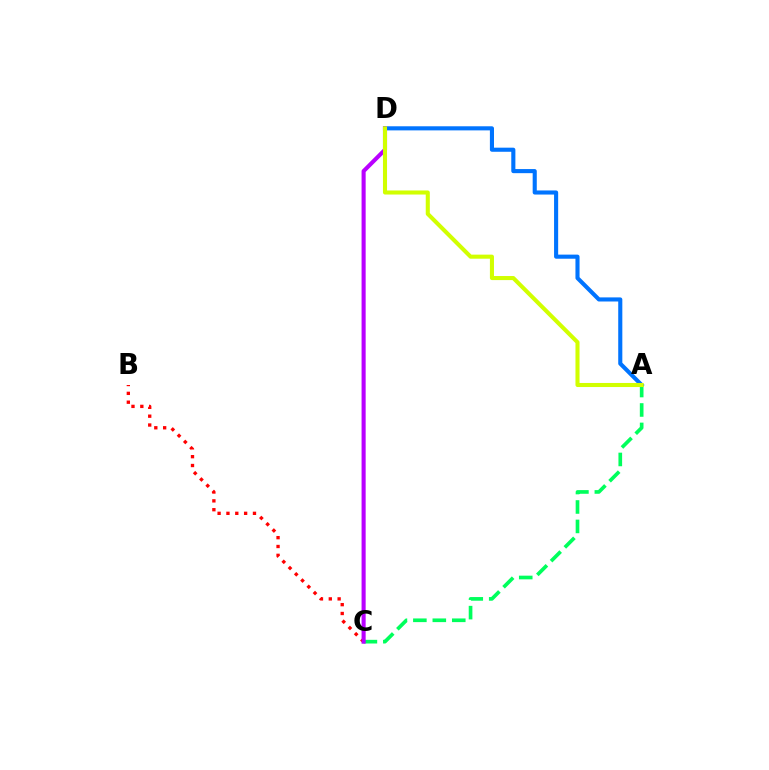{('B', 'C'): [{'color': '#ff0000', 'line_style': 'dotted', 'thickness': 2.4}], ('A', 'D'): [{'color': '#0074ff', 'line_style': 'solid', 'thickness': 2.95}, {'color': '#d1ff00', 'line_style': 'solid', 'thickness': 2.93}], ('A', 'C'): [{'color': '#00ff5c', 'line_style': 'dashed', 'thickness': 2.64}], ('C', 'D'): [{'color': '#b900ff', 'line_style': 'solid', 'thickness': 2.94}]}